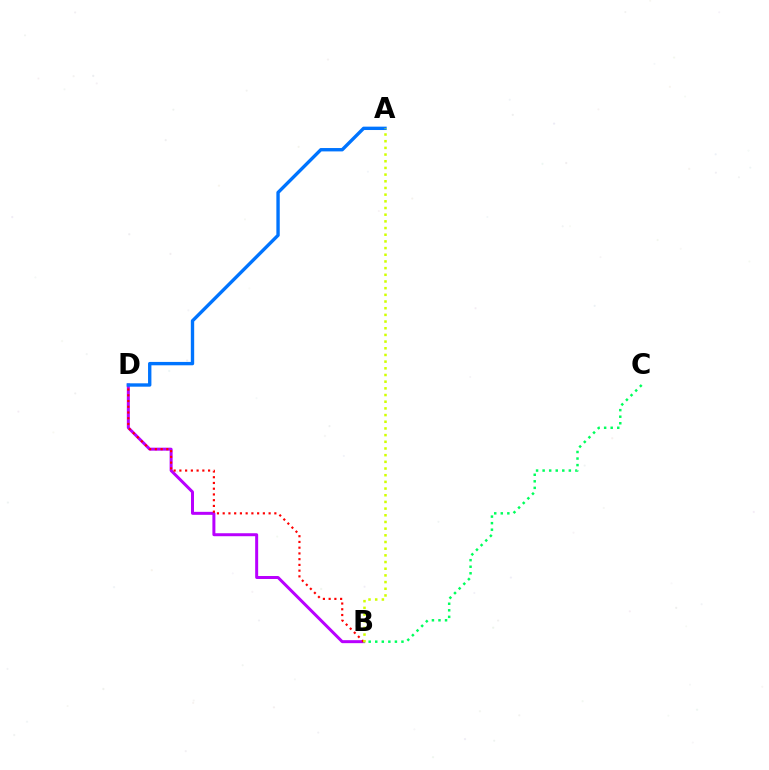{('B', 'D'): [{'color': '#b900ff', 'line_style': 'solid', 'thickness': 2.15}, {'color': '#ff0000', 'line_style': 'dotted', 'thickness': 1.56}], ('A', 'D'): [{'color': '#0074ff', 'line_style': 'solid', 'thickness': 2.43}], ('B', 'C'): [{'color': '#00ff5c', 'line_style': 'dotted', 'thickness': 1.78}], ('A', 'B'): [{'color': '#d1ff00', 'line_style': 'dotted', 'thickness': 1.81}]}